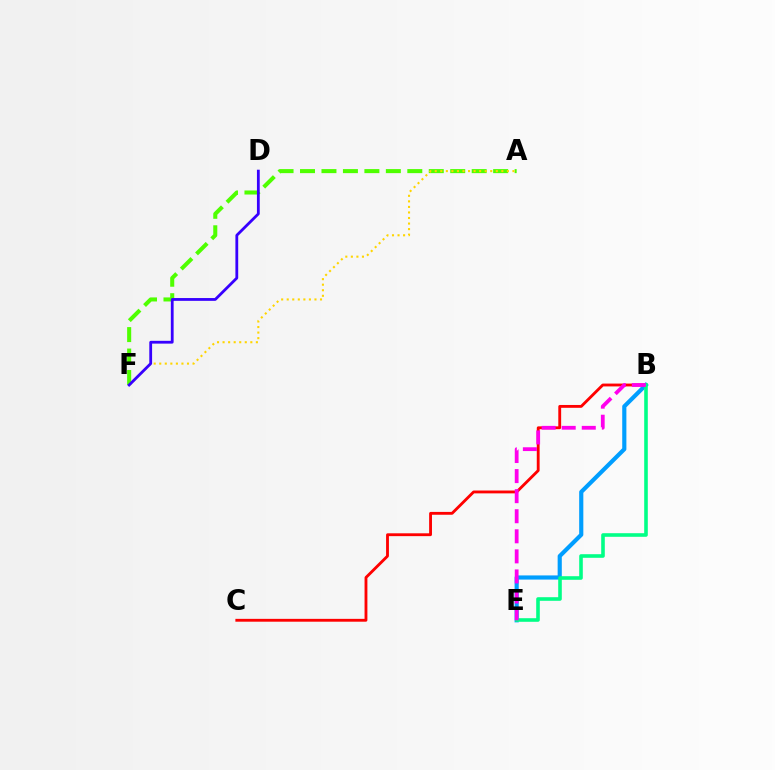{('B', 'E'): [{'color': '#009eff', 'line_style': 'solid', 'thickness': 2.99}, {'color': '#00ff86', 'line_style': 'solid', 'thickness': 2.59}, {'color': '#ff00ed', 'line_style': 'dashed', 'thickness': 2.73}], ('B', 'C'): [{'color': '#ff0000', 'line_style': 'solid', 'thickness': 2.05}], ('A', 'F'): [{'color': '#4fff00', 'line_style': 'dashed', 'thickness': 2.92}, {'color': '#ffd500', 'line_style': 'dotted', 'thickness': 1.51}], ('D', 'F'): [{'color': '#3700ff', 'line_style': 'solid', 'thickness': 2.01}]}